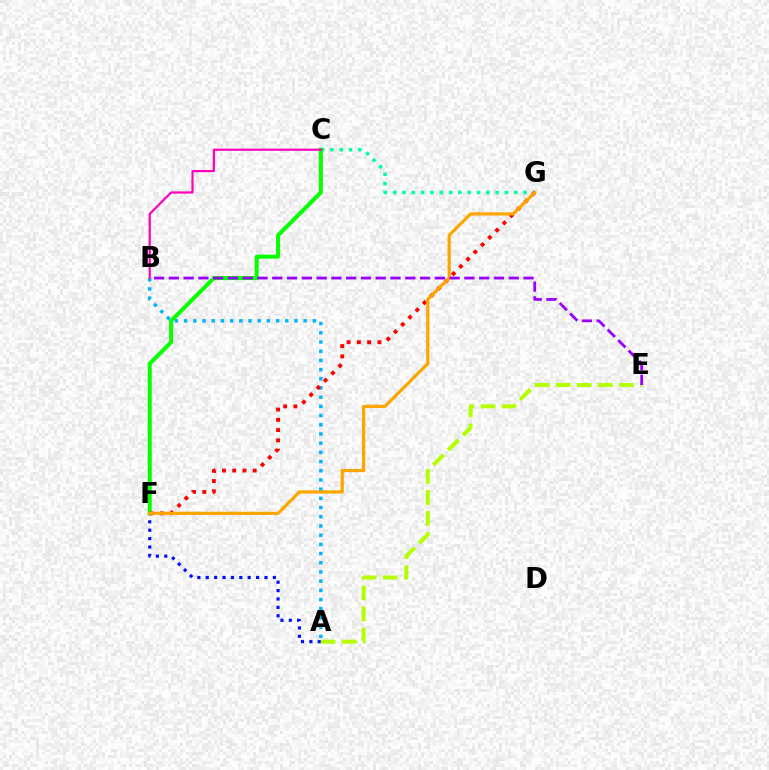{('C', 'G'): [{'color': '#00ff9d', 'line_style': 'dotted', 'thickness': 2.53}], ('A', 'B'): [{'color': '#00b5ff', 'line_style': 'dotted', 'thickness': 2.5}], ('C', 'F'): [{'color': '#08ff00', 'line_style': 'solid', 'thickness': 2.91}], ('F', 'G'): [{'color': '#ff0000', 'line_style': 'dotted', 'thickness': 2.79}, {'color': '#ffa500', 'line_style': 'solid', 'thickness': 2.3}], ('A', 'F'): [{'color': '#0010ff', 'line_style': 'dotted', 'thickness': 2.28}], ('B', 'C'): [{'color': '#ff00bd', 'line_style': 'solid', 'thickness': 1.59}], ('A', 'E'): [{'color': '#b3ff00', 'line_style': 'dashed', 'thickness': 2.86}], ('B', 'E'): [{'color': '#9b00ff', 'line_style': 'dashed', 'thickness': 2.01}]}